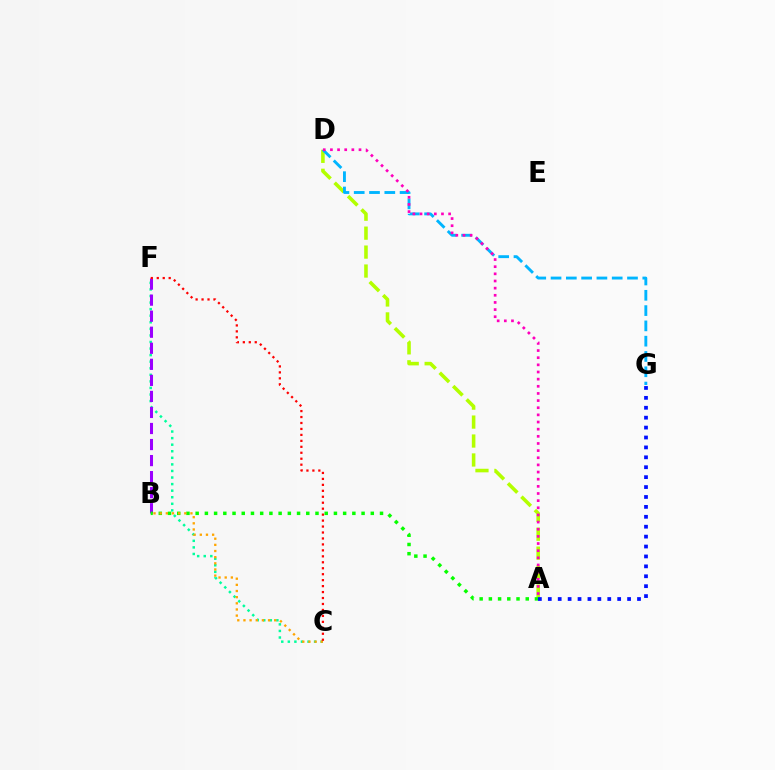{('C', 'F'): [{'color': '#00ff9d', 'line_style': 'dotted', 'thickness': 1.78}, {'color': '#ff0000', 'line_style': 'dotted', 'thickness': 1.62}], ('A', 'D'): [{'color': '#b3ff00', 'line_style': 'dashed', 'thickness': 2.57}, {'color': '#ff00bd', 'line_style': 'dotted', 'thickness': 1.94}], ('D', 'G'): [{'color': '#00b5ff', 'line_style': 'dashed', 'thickness': 2.08}], ('B', 'F'): [{'color': '#9b00ff', 'line_style': 'dashed', 'thickness': 2.18}], ('A', 'B'): [{'color': '#08ff00', 'line_style': 'dotted', 'thickness': 2.5}], ('B', 'C'): [{'color': '#ffa500', 'line_style': 'dotted', 'thickness': 1.67}], ('A', 'G'): [{'color': '#0010ff', 'line_style': 'dotted', 'thickness': 2.69}]}